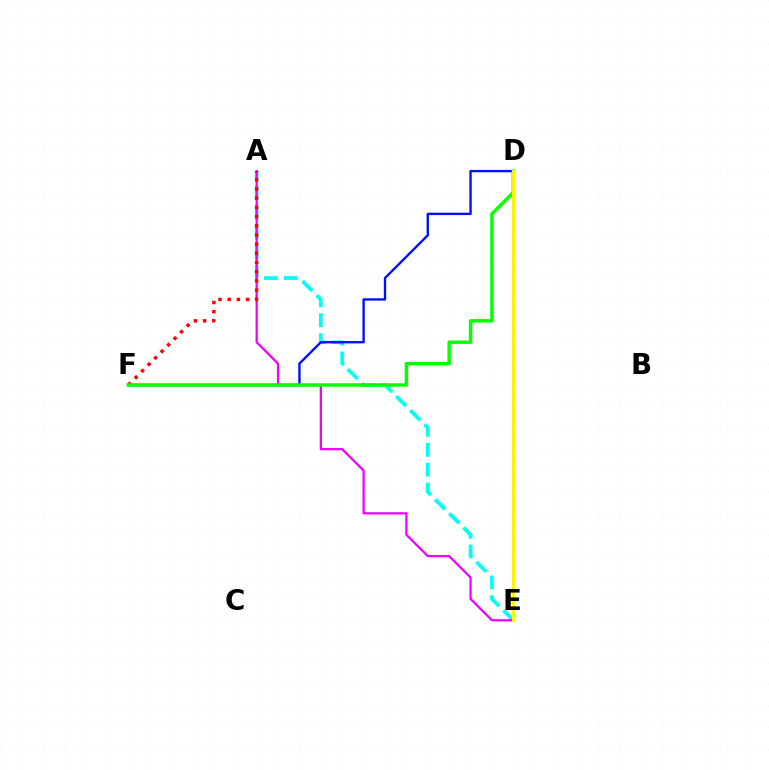{('A', 'E'): [{'color': '#00fff6', 'line_style': 'dashed', 'thickness': 2.7}, {'color': '#ee00ff', 'line_style': 'solid', 'thickness': 1.61}], ('A', 'F'): [{'color': '#ff0000', 'line_style': 'dotted', 'thickness': 2.5}], ('D', 'F'): [{'color': '#0010ff', 'line_style': 'solid', 'thickness': 1.71}, {'color': '#08ff00', 'line_style': 'solid', 'thickness': 2.49}], ('D', 'E'): [{'color': '#fcf500', 'line_style': 'solid', 'thickness': 2.19}]}